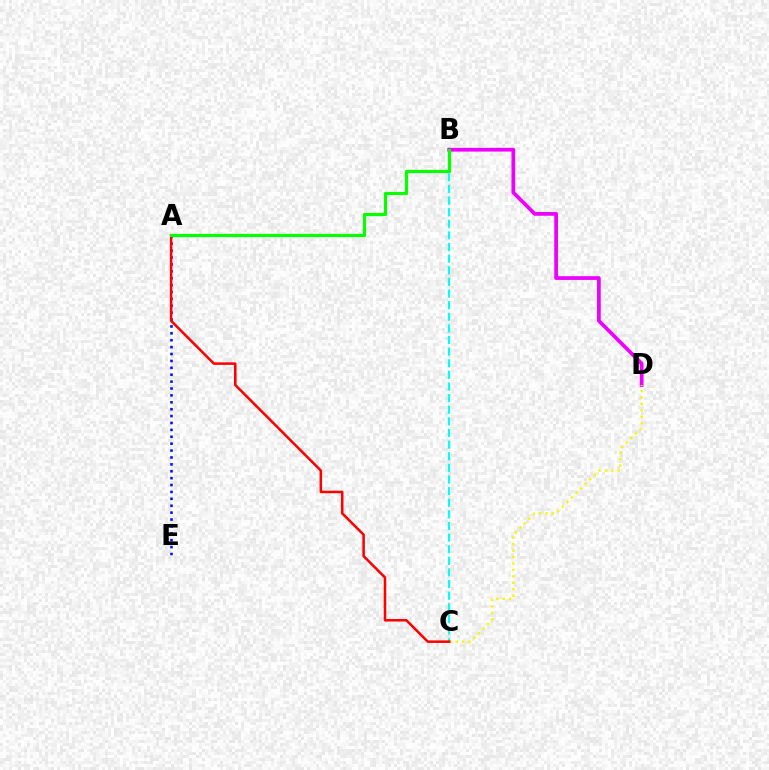{('B', 'D'): [{'color': '#ee00ff', 'line_style': 'solid', 'thickness': 2.69}], ('A', 'E'): [{'color': '#0010ff', 'line_style': 'dotted', 'thickness': 1.87}], ('C', 'D'): [{'color': '#fcf500', 'line_style': 'dotted', 'thickness': 1.75}], ('B', 'C'): [{'color': '#00fff6', 'line_style': 'dashed', 'thickness': 1.58}], ('A', 'C'): [{'color': '#ff0000', 'line_style': 'solid', 'thickness': 1.82}], ('A', 'B'): [{'color': '#08ff00', 'line_style': 'solid', 'thickness': 2.29}]}